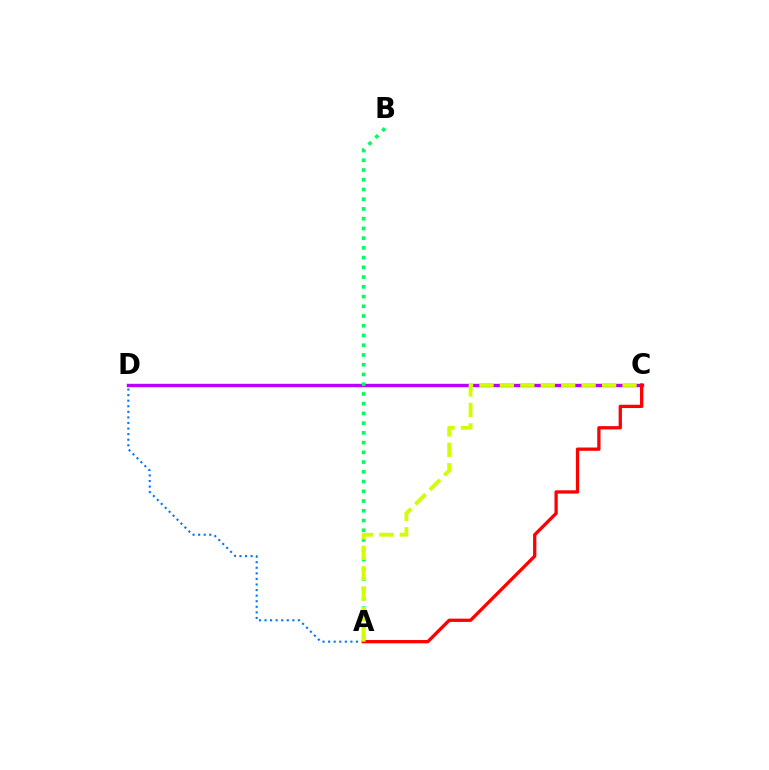{('C', 'D'): [{'color': '#b900ff', 'line_style': 'solid', 'thickness': 2.45}], ('A', 'D'): [{'color': '#0074ff', 'line_style': 'dotted', 'thickness': 1.51}], ('A', 'B'): [{'color': '#00ff5c', 'line_style': 'dotted', 'thickness': 2.65}], ('A', 'C'): [{'color': '#ff0000', 'line_style': 'solid', 'thickness': 2.36}, {'color': '#d1ff00', 'line_style': 'dashed', 'thickness': 2.78}]}